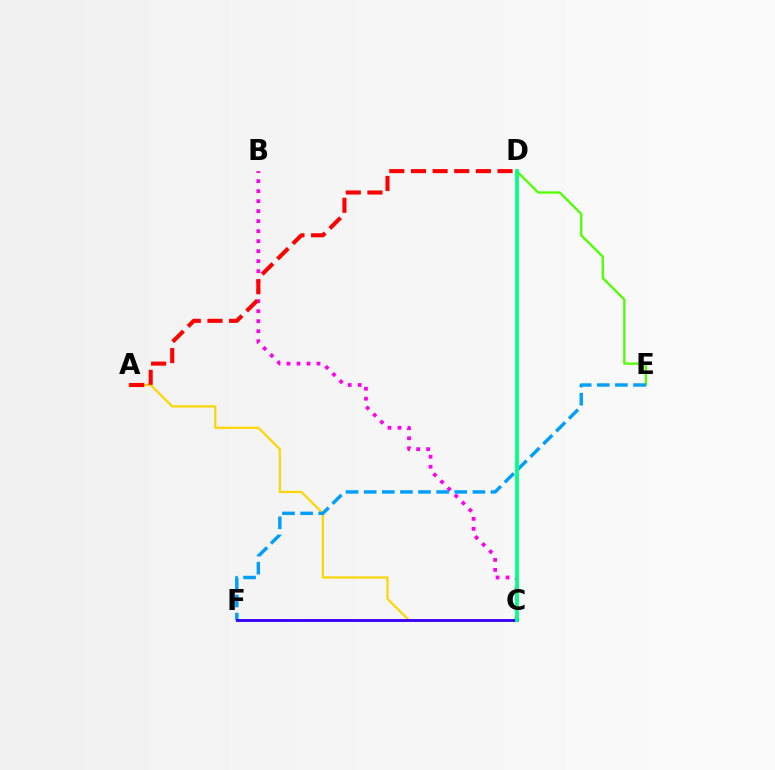{('B', 'C'): [{'color': '#ff00ed', 'line_style': 'dotted', 'thickness': 2.72}], ('A', 'C'): [{'color': '#ffd500', 'line_style': 'solid', 'thickness': 1.58}], ('D', 'E'): [{'color': '#4fff00', 'line_style': 'solid', 'thickness': 1.65}], ('A', 'D'): [{'color': '#ff0000', 'line_style': 'dashed', 'thickness': 2.94}], ('E', 'F'): [{'color': '#009eff', 'line_style': 'dashed', 'thickness': 2.46}], ('C', 'F'): [{'color': '#3700ff', 'line_style': 'solid', 'thickness': 2.05}], ('C', 'D'): [{'color': '#00ff86', 'line_style': 'solid', 'thickness': 2.7}]}